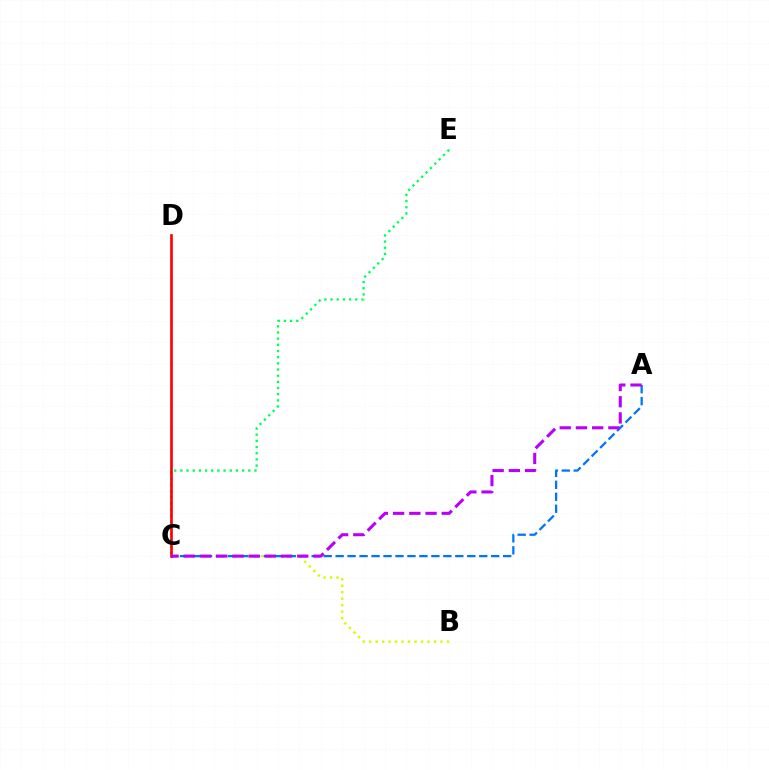{('C', 'E'): [{'color': '#00ff5c', 'line_style': 'dotted', 'thickness': 1.68}], ('B', 'C'): [{'color': '#d1ff00', 'line_style': 'dotted', 'thickness': 1.76}], ('A', 'C'): [{'color': '#0074ff', 'line_style': 'dashed', 'thickness': 1.63}, {'color': '#b900ff', 'line_style': 'dashed', 'thickness': 2.2}], ('C', 'D'): [{'color': '#ff0000', 'line_style': 'solid', 'thickness': 1.91}]}